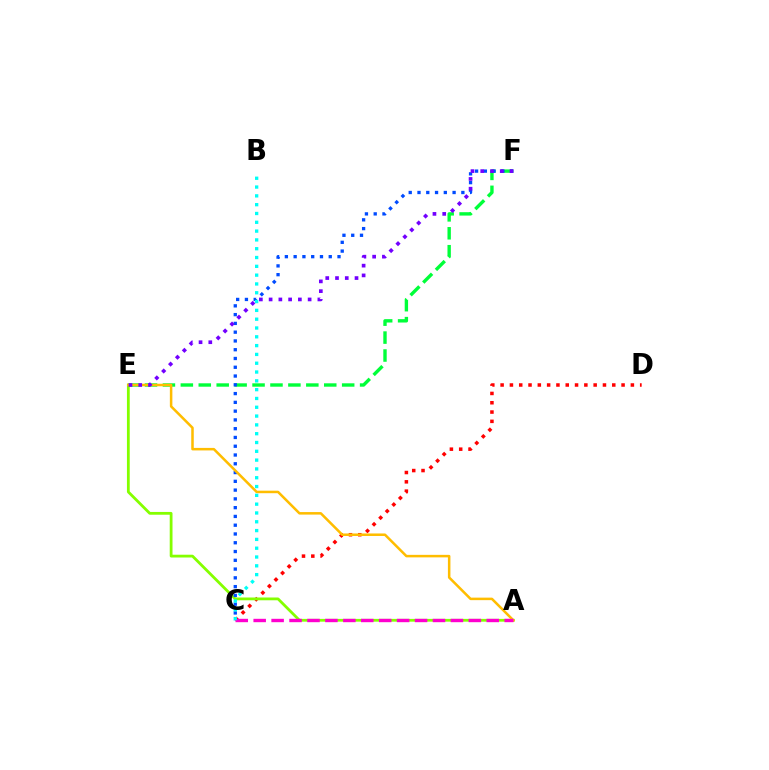{('C', 'D'): [{'color': '#ff0000', 'line_style': 'dotted', 'thickness': 2.53}], ('E', 'F'): [{'color': '#00ff39', 'line_style': 'dashed', 'thickness': 2.44}, {'color': '#7200ff', 'line_style': 'dotted', 'thickness': 2.65}], ('A', 'E'): [{'color': '#84ff00', 'line_style': 'solid', 'thickness': 2.0}, {'color': '#ffbd00', 'line_style': 'solid', 'thickness': 1.81}], ('C', 'F'): [{'color': '#004bff', 'line_style': 'dotted', 'thickness': 2.38}], ('A', 'C'): [{'color': '#ff00cf', 'line_style': 'dashed', 'thickness': 2.44}], ('B', 'C'): [{'color': '#00fff6', 'line_style': 'dotted', 'thickness': 2.39}]}